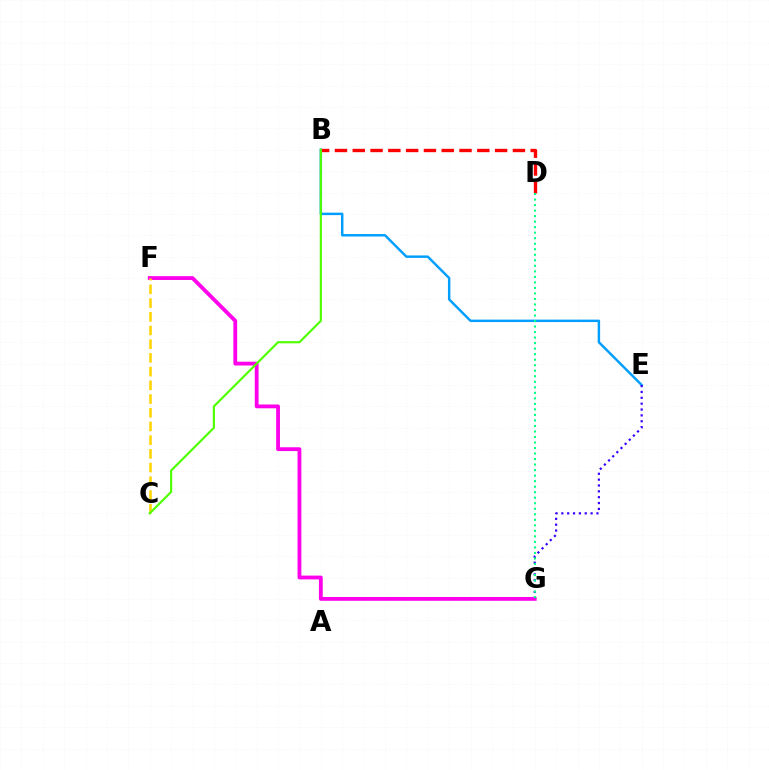{('B', 'E'): [{'color': '#009eff', 'line_style': 'solid', 'thickness': 1.76}], ('E', 'G'): [{'color': '#3700ff', 'line_style': 'dotted', 'thickness': 1.59}], ('F', 'G'): [{'color': '#ff00ed', 'line_style': 'solid', 'thickness': 2.74}], ('C', 'F'): [{'color': '#ffd500', 'line_style': 'dashed', 'thickness': 1.86}], ('B', 'D'): [{'color': '#ff0000', 'line_style': 'dashed', 'thickness': 2.42}], ('D', 'G'): [{'color': '#00ff86', 'line_style': 'dotted', 'thickness': 1.5}], ('B', 'C'): [{'color': '#4fff00', 'line_style': 'solid', 'thickness': 1.56}]}